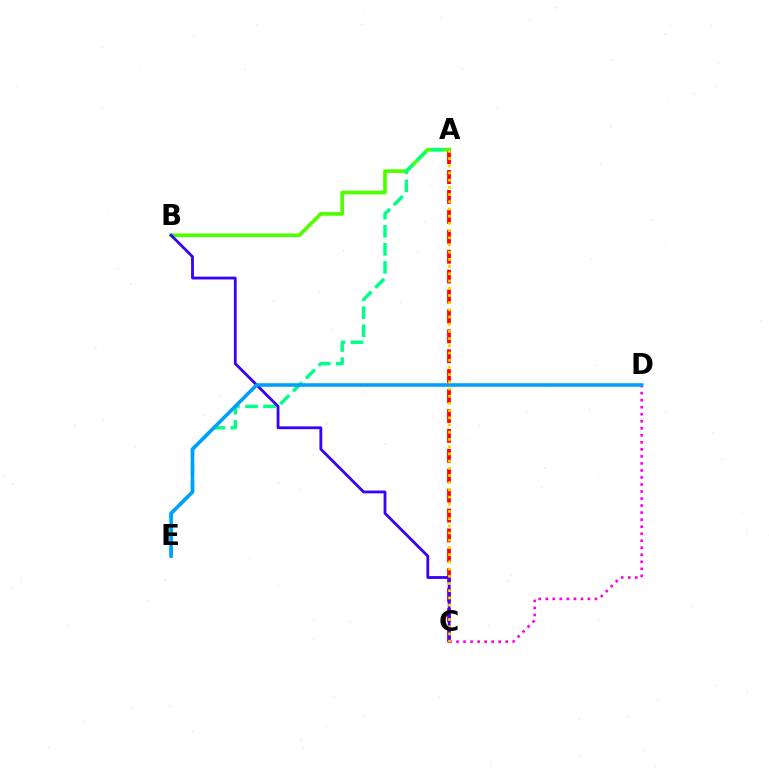{('A', 'C'): [{'color': '#ff0000', 'line_style': 'dashed', 'thickness': 2.71}, {'color': '#ffd500', 'line_style': 'dotted', 'thickness': 1.96}], ('A', 'B'): [{'color': '#4fff00', 'line_style': 'solid', 'thickness': 2.65}], ('A', 'E'): [{'color': '#00ff86', 'line_style': 'dashed', 'thickness': 2.45}], ('B', 'C'): [{'color': '#3700ff', 'line_style': 'solid', 'thickness': 2.02}], ('C', 'D'): [{'color': '#ff00ed', 'line_style': 'dotted', 'thickness': 1.91}], ('D', 'E'): [{'color': '#009eff', 'line_style': 'solid', 'thickness': 2.56}]}